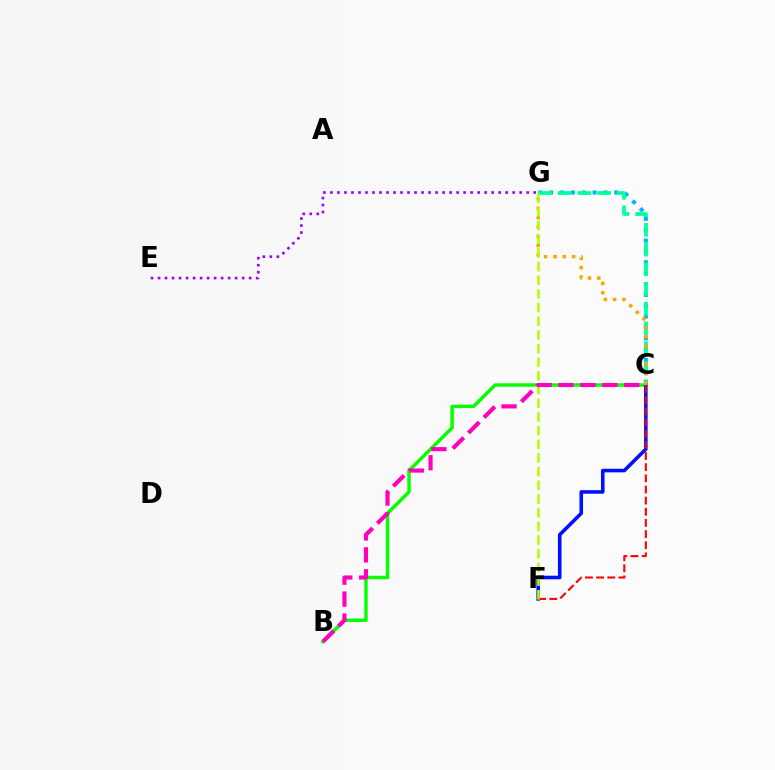{('C', 'G'): [{'color': '#00b5ff', 'line_style': 'dotted', 'thickness': 2.95}, {'color': '#00ff9d', 'line_style': 'dashed', 'thickness': 2.68}, {'color': '#ffa500', 'line_style': 'dotted', 'thickness': 2.53}], ('B', 'C'): [{'color': '#08ff00', 'line_style': 'solid', 'thickness': 2.49}, {'color': '#ff00bd', 'line_style': 'dashed', 'thickness': 2.98}], ('E', 'G'): [{'color': '#9b00ff', 'line_style': 'dotted', 'thickness': 1.9}], ('C', 'F'): [{'color': '#0010ff', 'line_style': 'solid', 'thickness': 2.58}, {'color': '#ff0000', 'line_style': 'dashed', 'thickness': 1.51}], ('F', 'G'): [{'color': '#b3ff00', 'line_style': 'dashed', 'thickness': 1.86}]}